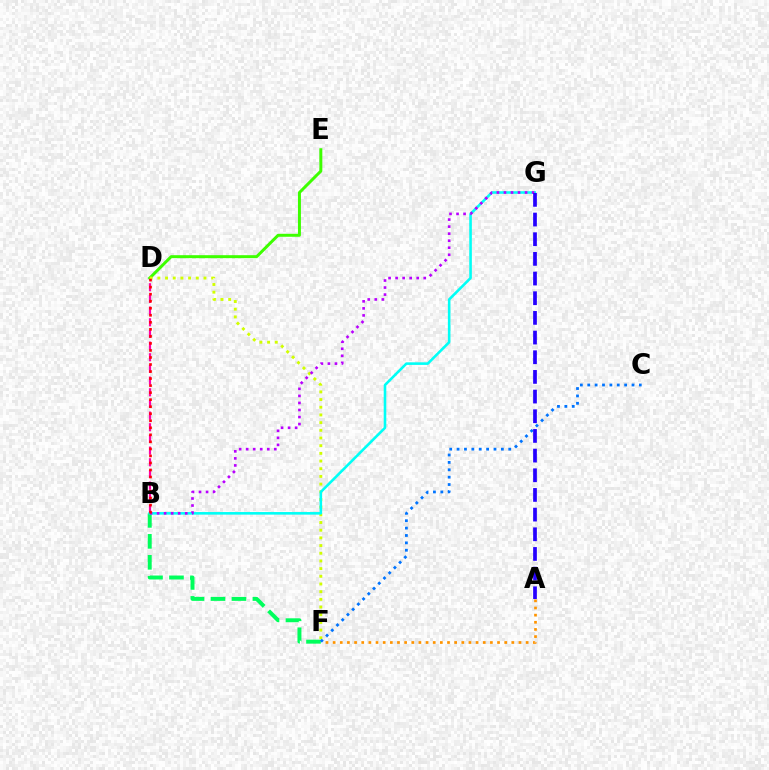{('B', 'D'): [{'color': '#ff00ac', 'line_style': 'dashed', 'thickness': 1.58}, {'color': '#ff0000', 'line_style': 'dotted', 'thickness': 1.91}], ('D', 'E'): [{'color': '#3dff00', 'line_style': 'solid', 'thickness': 2.14}], ('B', 'F'): [{'color': '#00ff5c', 'line_style': 'dashed', 'thickness': 2.85}], ('D', 'F'): [{'color': '#d1ff00', 'line_style': 'dotted', 'thickness': 2.09}], ('A', 'F'): [{'color': '#ff9400', 'line_style': 'dotted', 'thickness': 1.94}], ('B', 'G'): [{'color': '#00fff6', 'line_style': 'solid', 'thickness': 1.86}, {'color': '#b900ff', 'line_style': 'dotted', 'thickness': 1.91}], ('C', 'F'): [{'color': '#0074ff', 'line_style': 'dotted', 'thickness': 2.01}], ('A', 'G'): [{'color': '#2500ff', 'line_style': 'dashed', 'thickness': 2.67}]}